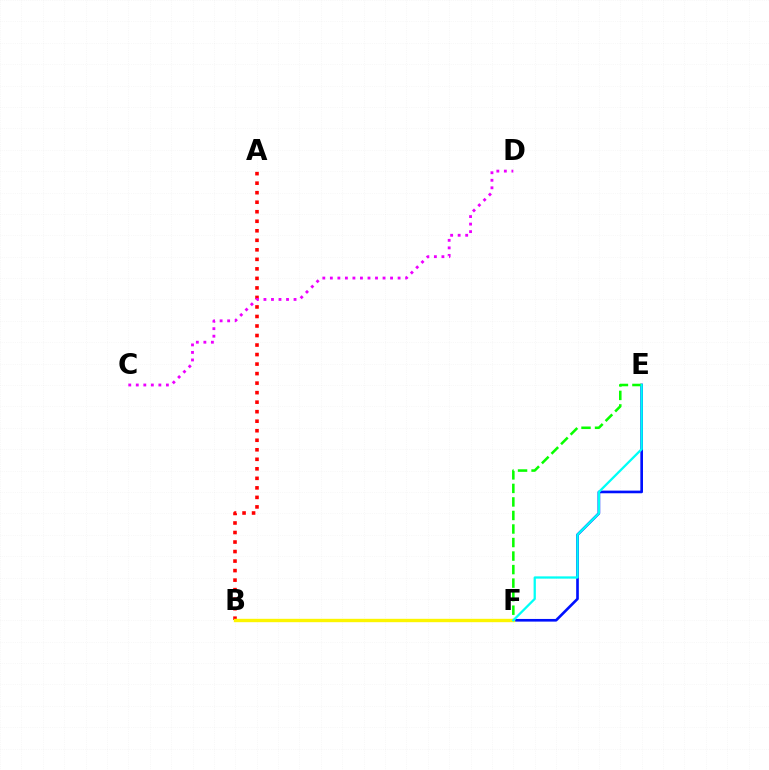{('A', 'B'): [{'color': '#ff0000', 'line_style': 'dotted', 'thickness': 2.59}], ('E', 'F'): [{'color': '#0010ff', 'line_style': 'solid', 'thickness': 1.91}, {'color': '#08ff00', 'line_style': 'dashed', 'thickness': 1.84}, {'color': '#00fff6', 'line_style': 'solid', 'thickness': 1.64}], ('C', 'D'): [{'color': '#ee00ff', 'line_style': 'dotted', 'thickness': 2.04}], ('B', 'F'): [{'color': '#fcf500', 'line_style': 'solid', 'thickness': 2.43}]}